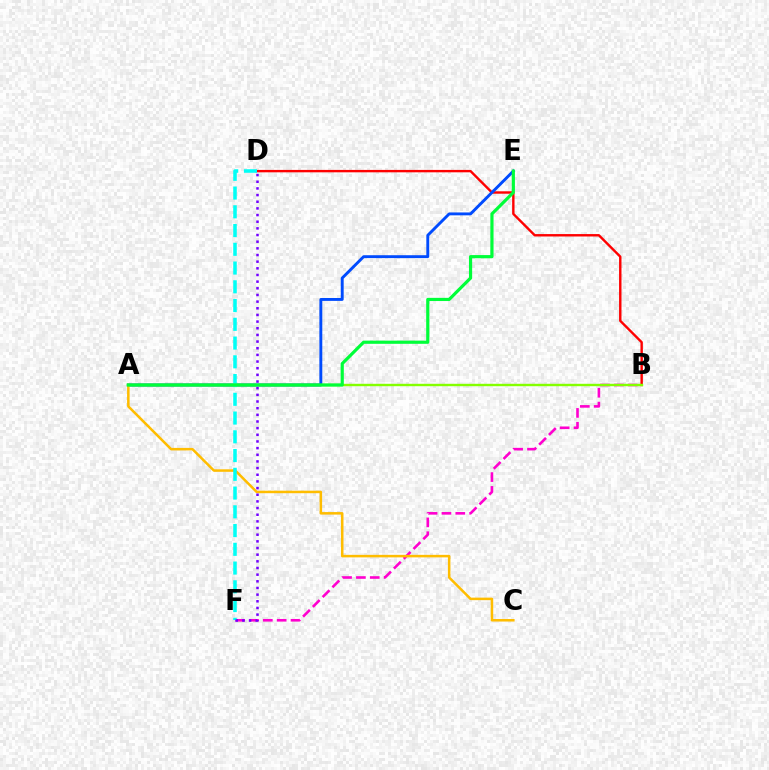{('B', 'F'): [{'color': '#ff00cf', 'line_style': 'dashed', 'thickness': 1.88}], ('B', 'D'): [{'color': '#ff0000', 'line_style': 'solid', 'thickness': 1.73}], ('A', 'E'): [{'color': '#004bff', 'line_style': 'solid', 'thickness': 2.09}, {'color': '#00ff39', 'line_style': 'solid', 'thickness': 2.29}], ('A', 'C'): [{'color': '#ffbd00', 'line_style': 'solid', 'thickness': 1.82}], ('D', 'F'): [{'color': '#00fff6', 'line_style': 'dashed', 'thickness': 2.55}, {'color': '#7200ff', 'line_style': 'dotted', 'thickness': 1.81}], ('A', 'B'): [{'color': '#84ff00', 'line_style': 'solid', 'thickness': 1.74}]}